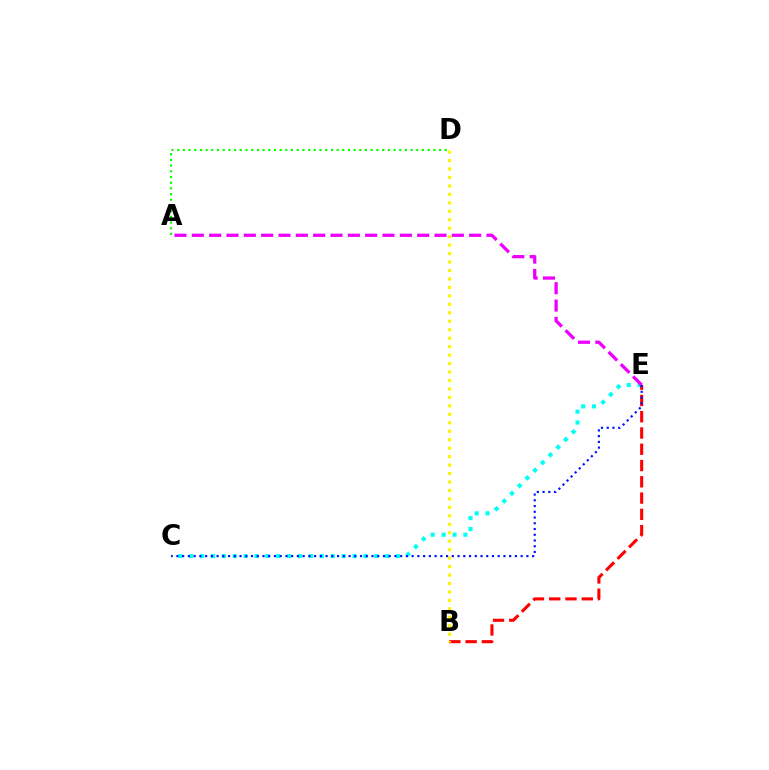{('C', 'E'): [{'color': '#00fff6', 'line_style': 'dotted', 'thickness': 2.96}, {'color': '#0010ff', 'line_style': 'dotted', 'thickness': 1.56}], ('B', 'E'): [{'color': '#ff0000', 'line_style': 'dashed', 'thickness': 2.21}], ('A', 'E'): [{'color': '#ee00ff', 'line_style': 'dashed', 'thickness': 2.36}], ('A', 'D'): [{'color': '#08ff00', 'line_style': 'dotted', 'thickness': 1.55}], ('B', 'D'): [{'color': '#fcf500', 'line_style': 'dotted', 'thickness': 2.3}]}